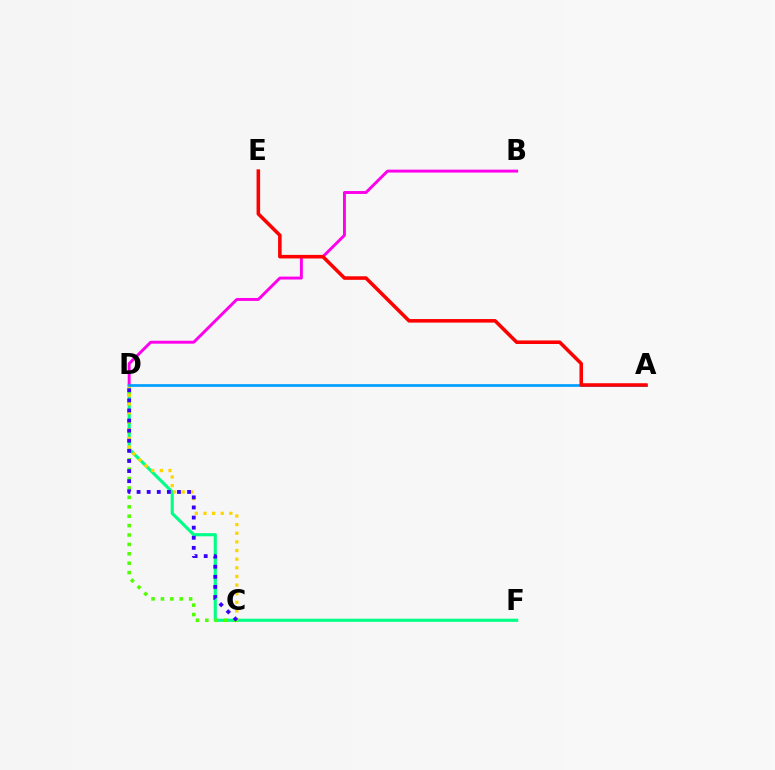{('D', 'F'): [{'color': '#00ff86', 'line_style': 'solid', 'thickness': 2.25}], ('C', 'D'): [{'color': '#4fff00', 'line_style': 'dotted', 'thickness': 2.55}, {'color': '#ffd500', 'line_style': 'dotted', 'thickness': 2.35}, {'color': '#3700ff', 'line_style': 'dotted', 'thickness': 2.74}], ('B', 'D'): [{'color': '#ff00ed', 'line_style': 'solid', 'thickness': 2.11}], ('A', 'D'): [{'color': '#009eff', 'line_style': 'solid', 'thickness': 1.95}], ('A', 'E'): [{'color': '#ff0000', 'line_style': 'solid', 'thickness': 2.55}]}